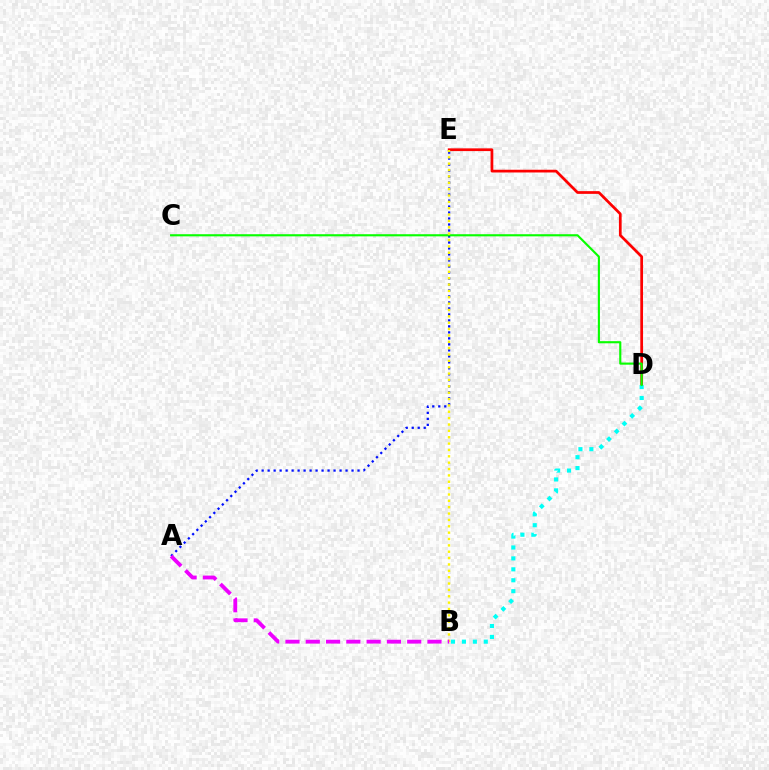{('D', 'E'): [{'color': '#ff0000', 'line_style': 'solid', 'thickness': 1.96}], ('B', 'D'): [{'color': '#00fff6', 'line_style': 'dotted', 'thickness': 2.97}], ('A', 'E'): [{'color': '#0010ff', 'line_style': 'dotted', 'thickness': 1.63}], ('C', 'D'): [{'color': '#08ff00', 'line_style': 'solid', 'thickness': 1.54}], ('B', 'E'): [{'color': '#fcf500', 'line_style': 'dotted', 'thickness': 1.73}], ('A', 'B'): [{'color': '#ee00ff', 'line_style': 'dashed', 'thickness': 2.76}]}